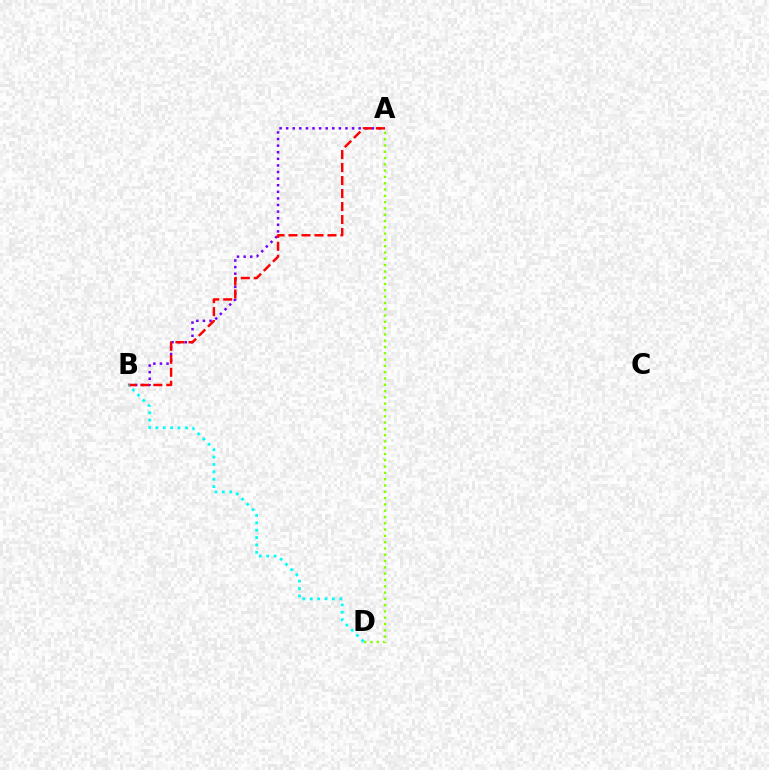{('A', 'B'): [{'color': '#7200ff', 'line_style': 'dotted', 'thickness': 1.79}, {'color': '#ff0000', 'line_style': 'dashed', 'thickness': 1.76}], ('A', 'D'): [{'color': '#84ff00', 'line_style': 'dotted', 'thickness': 1.71}], ('B', 'D'): [{'color': '#00fff6', 'line_style': 'dotted', 'thickness': 2.01}]}